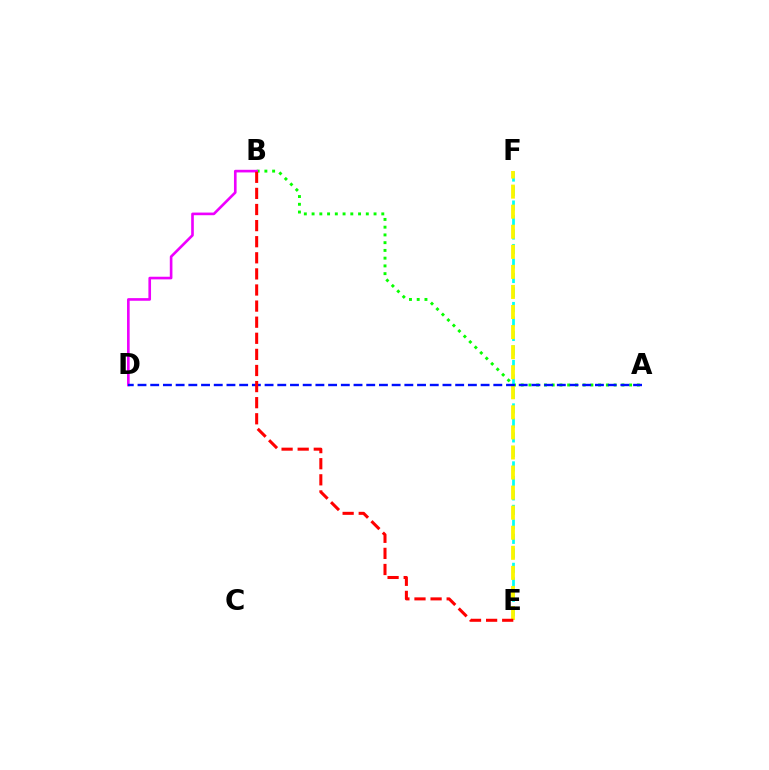{('A', 'B'): [{'color': '#08ff00', 'line_style': 'dotted', 'thickness': 2.1}], ('E', 'F'): [{'color': '#00fff6', 'line_style': 'dashed', 'thickness': 1.97}, {'color': '#fcf500', 'line_style': 'dashed', 'thickness': 2.73}], ('B', 'D'): [{'color': '#ee00ff', 'line_style': 'solid', 'thickness': 1.9}], ('A', 'D'): [{'color': '#0010ff', 'line_style': 'dashed', 'thickness': 1.73}], ('B', 'E'): [{'color': '#ff0000', 'line_style': 'dashed', 'thickness': 2.19}]}